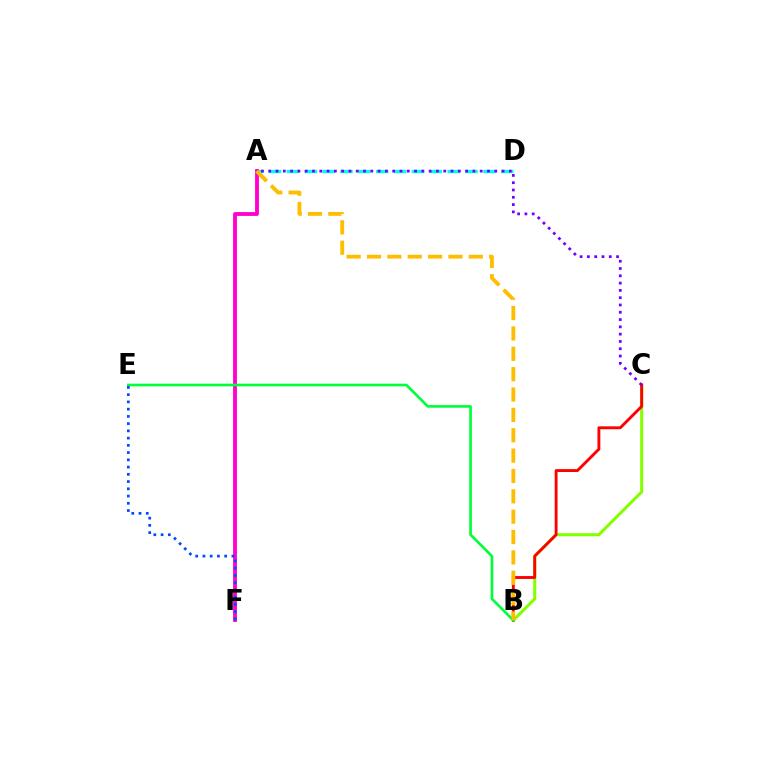{('A', 'D'): [{'color': '#00fff6', 'line_style': 'dashed', 'thickness': 2.43}], ('A', 'F'): [{'color': '#ff00cf', 'line_style': 'solid', 'thickness': 2.76}], ('B', 'C'): [{'color': '#84ff00', 'line_style': 'solid', 'thickness': 2.19}, {'color': '#ff0000', 'line_style': 'solid', 'thickness': 2.08}], ('B', 'E'): [{'color': '#00ff39', 'line_style': 'solid', 'thickness': 1.91}], ('A', 'C'): [{'color': '#7200ff', 'line_style': 'dotted', 'thickness': 1.98}], ('A', 'B'): [{'color': '#ffbd00', 'line_style': 'dashed', 'thickness': 2.77}], ('E', 'F'): [{'color': '#004bff', 'line_style': 'dotted', 'thickness': 1.97}]}